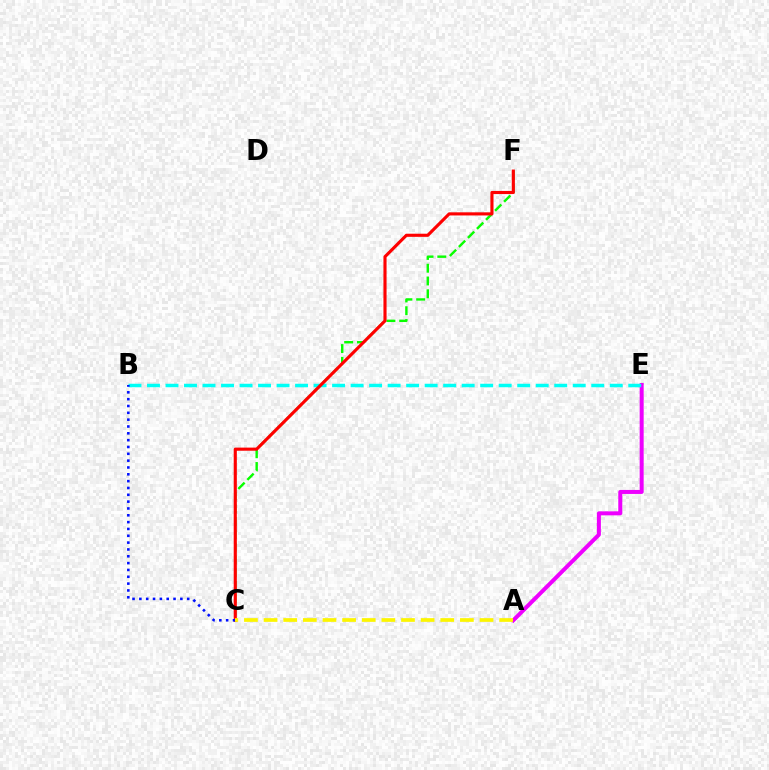{('C', 'F'): [{'color': '#08ff00', 'line_style': 'dashed', 'thickness': 1.74}, {'color': '#ff0000', 'line_style': 'solid', 'thickness': 2.25}], ('A', 'E'): [{'color': '#ee00ff', 'line_style': 'solid', 'thickness': 2.88}], ('B', 'E'): [{'color': '#00fff6', 'line_style': 'dashed', 'thickness': 2.51}], ('B', 'C'): [{'color': '#0010ff', 'line_style': 'dotted', 'thickness': 1.86}], ('A', 'C'): [{'color': '#fcf500', 'line_style': 'dashed', 'thickness': 2.67}]}